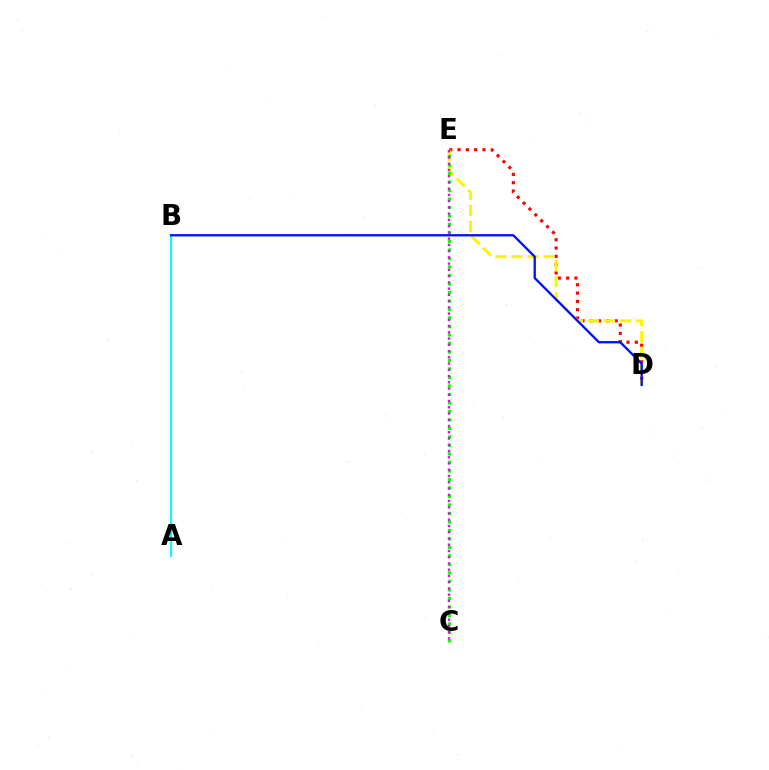{('A', 'B'): [{'color': '#00fff6', 'line_style': 'solid', 'thickness': 1.53}], ('D', 'E'): [{'color': '#ff0000', 'line_style': 'dotted', 'thickness': 2.26}, {'color': '#fcf500', 'line_style': 'dashed', 'thickness': 2.18}], ('C', 'E'): [{'color': '#08ff00', 'line_style': 'dotted', 'thickness': 2.31}, {'color': '#ee00ff', 'line_style': 'dotted', 'thickness': 1.7}], ('B', 'D'): [{'color': '#0010ff', 'line_style': 'solid', 'thickness': 1.67}]}